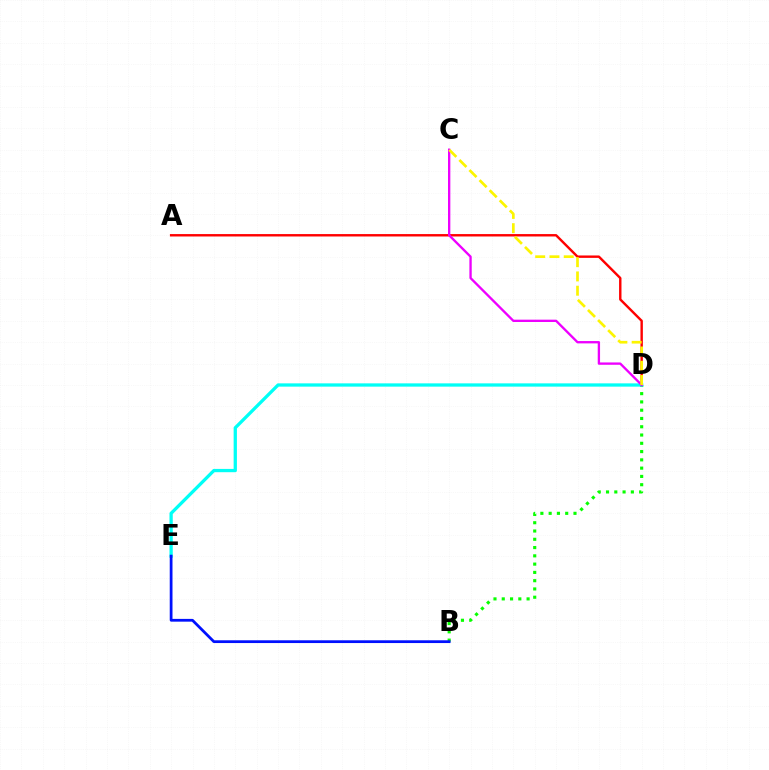{('A', 'D'): [{'color': '#ff0000', 'line_style': 'solid', 'thickness': 1.73}], ('B', 'D'): [{'color': '#08ff00', 'line_style': 'dotted', 'thickness': 2.25}], ('D', 'E'): [{'color': '#00fff6', 'line_style': 'solid', 'thickness': 2.36}], ('C', 'D'): [{'color': '#ee00ff', 'line_style': 'solid', 'thickness': 1.68}, {'color': '#fcf500', 'line_style': 'dashed', 'thickness': 1.94}], ('B', 'E'): [{'color': '#0010ff', 'line_style': 'solid', 'thickness': 1.99}]}